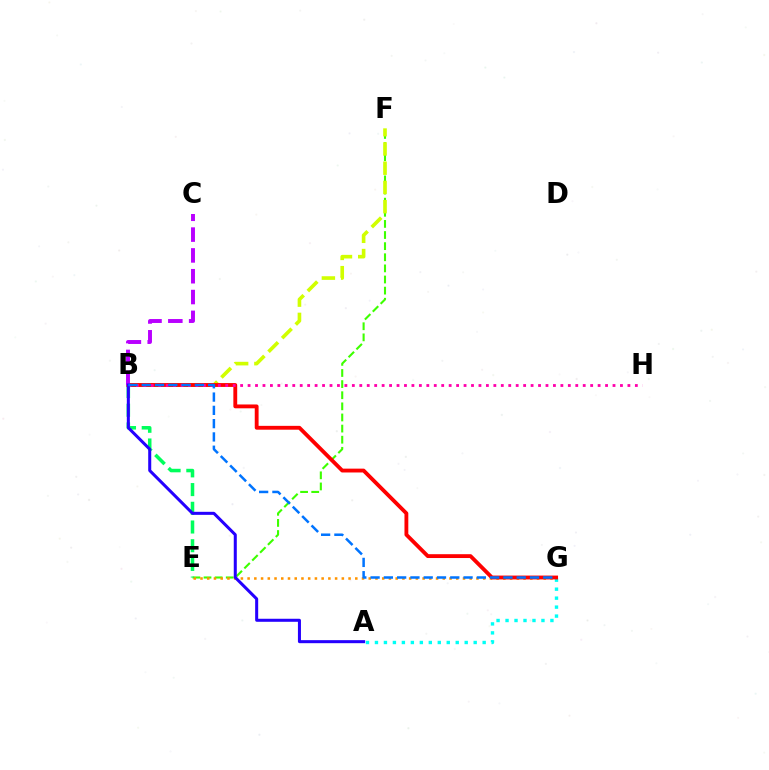{('E', 'F'): [{'color': '#3dff00', 'line_style': 'dashed', 'thickness': 1.51}], ('B', 'F'): [{'color': '#d1ff00', 'line_style': 'dashed', 'thickness': 2.61}], ('A', 'G'): [{'color': '#00fff6', 'line_style': 'dotted', 'thickness': 2.44}], ('E', 'G'): [{'color': '#ff9400', 'line_style': 'dotted', 'thickness': 1.83}], ('B', 'E'): [{'color': '#00ff5c', 'line_style': 'dashed', 'thickness': 2.54}], ('B', 'G'): [{'color': '#ff0000', 'line_style': 'solid', 'thickness': 2.77}, {'color': '#0074ff', 'line_style': 'dashed', 'thickness': 1.8}], ('B', 'H'): [{'color': '#ff00ac', 'line_style': 'dotted', 'thickness': 2.02}], ('B', 'C'): [{'color': '#b900ff', 'line_style': 'dashed', 'thickness': 2.83}], ('A', 'B'): [{'color': '#2500ff', 'line_style': 'solid', 'thickness': 2.18}]}